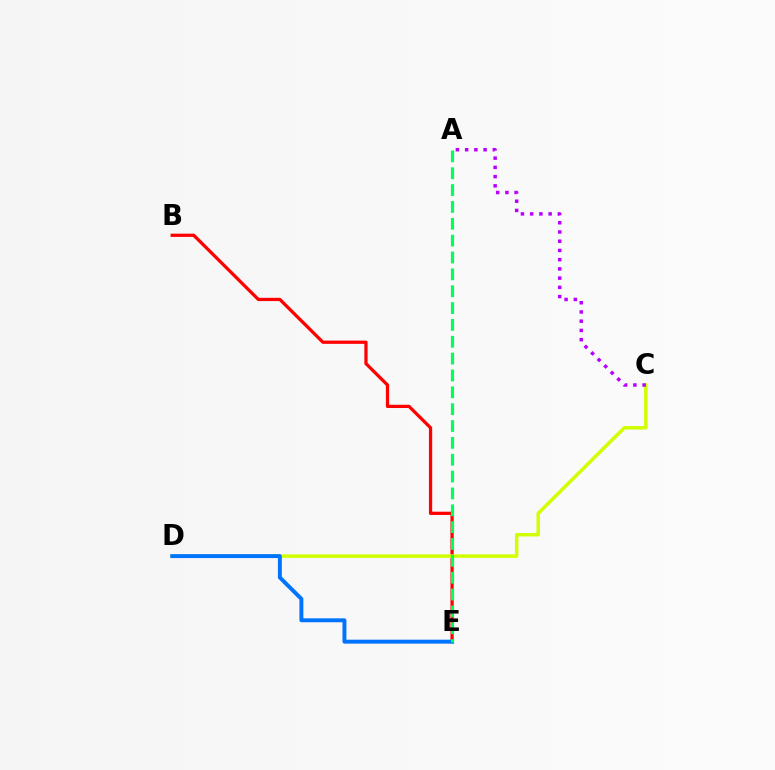{('B', 'E'): [{'color': '#ff0000', 'line_style': 'solid', 'thickness': 2.34}], ('C', 'D'): [{'color': '#d1ff00', 'line_style': 'solid', 'thickness': 2.5}], ('D', 'E'): [{'color': '#0074ff', 'line_style': 'solid', 'thickness': 2.83}], ('A', 'C'): [{'color': '#b900ff', 'line_style': 'dotted', 'thickness': 2.51}], ('A', 'E'): [{'color': '#00ff5c', 'line_style': 'dashed', 'thickness': 2.29}]}